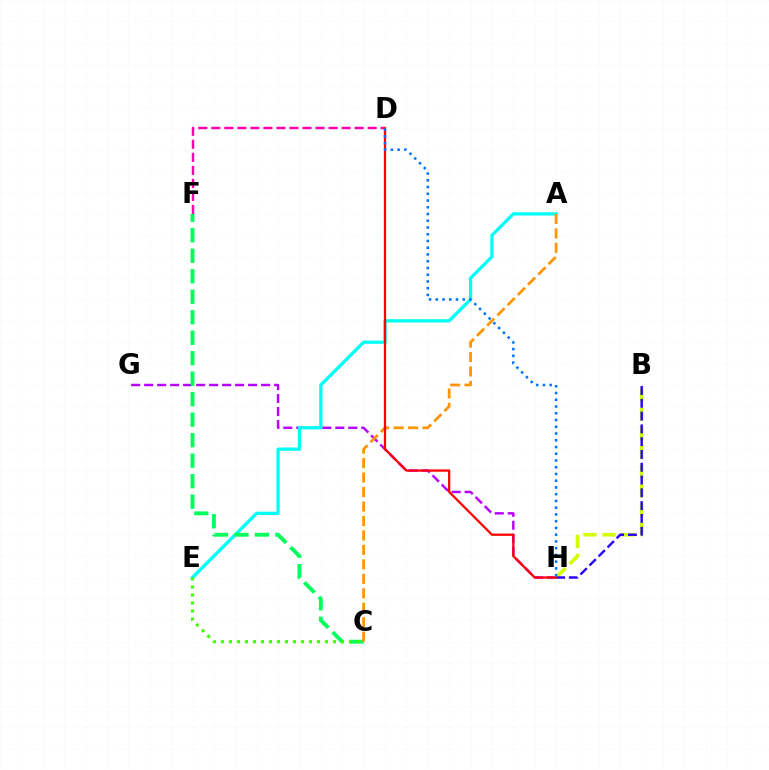{('G', 'H'): [{'color': '#b900ff', 'line_style': 'dashed', 'thickness': 1.77}], ('D', 'F'): [{'color': '#ff00ac', 'line_style': 'dashed', 'thickness': 1.77}], ('A', 'E'): [{'color': '#00fff6', 'line_style': 'solid', 'thickness': 2.34}], ('C', 'F'): [{'color': '#00ff5c', 'line_style': 'dashed', 'thickness': 2.78}], ('C', 'E'): [{'color': '#3dff00', 'line_style': 'dotted', 'thickness': 2.17}], ('B', 'H'): [{'color': '#d1ff00', 'line_style': 'dashed', 'thickness': 2.6}, {'color': '#2500ff', 'line_style': 'dashed', 'thickness': 1.74}], ('A', 'C'): [{'color': '#ff9400', 'line_style': 'dashed', 'thickness': 1.96}], ('D', 'H'): [{'color': '#ff0000', 'line_style': 'solid', 'thickness': 1.63}, {'color': '#0074ff', 'line_style': 'dotted', 'thickness': 1.83}]}